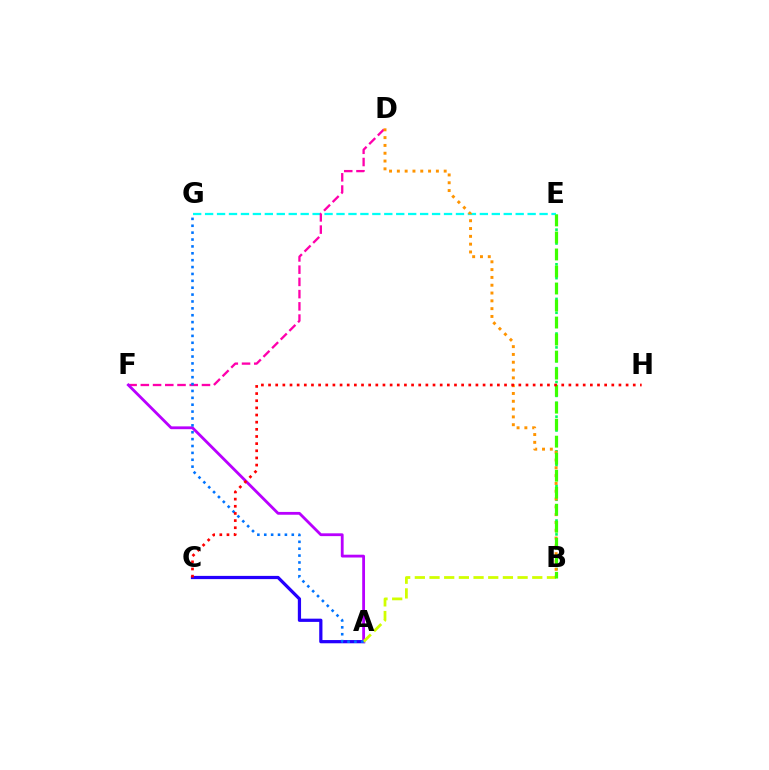{('A', 'C'): [{'color': '#2500ff', 'line_style': 'solid', 'thickness': 2.32}], ('B', 'E'): [{'color': '#00ff5c', 'line_style': 'dotted', 'thickness': 1.88}, {'color': '#3dff00', 'line_style': 'dashed', 'thickness': 2.31}], ('E', 'G'): [{'color': '#00fff6', 'line_style': 'dashed', 'thickness': 1.62}], ('D', 'F'): [{'color': '#ff00ac', 'line_style': 'dashed', 'thickness': 1.66}], ('A', 'F'): [{'color': '#b900ff', 'line_style': 'solid', 'thickness': 2.02}], ('A', 'B'): [{'color': '#d1ff00', 'line_style': 'dashed', 'thickness': 1.99}], ('B', 'D'): [{'color': '#ff9400', 'line_style': 'dotted', 'thickness': 2.12}], ('A', 'G'): [{'color': '#0074ff', 'line_style': 'dotted', 'thickness': 1.87}], ('C', 'H'): [{'color': '#ff0000', 'line_style': 'dotted', 'thickness': 1.94}]}